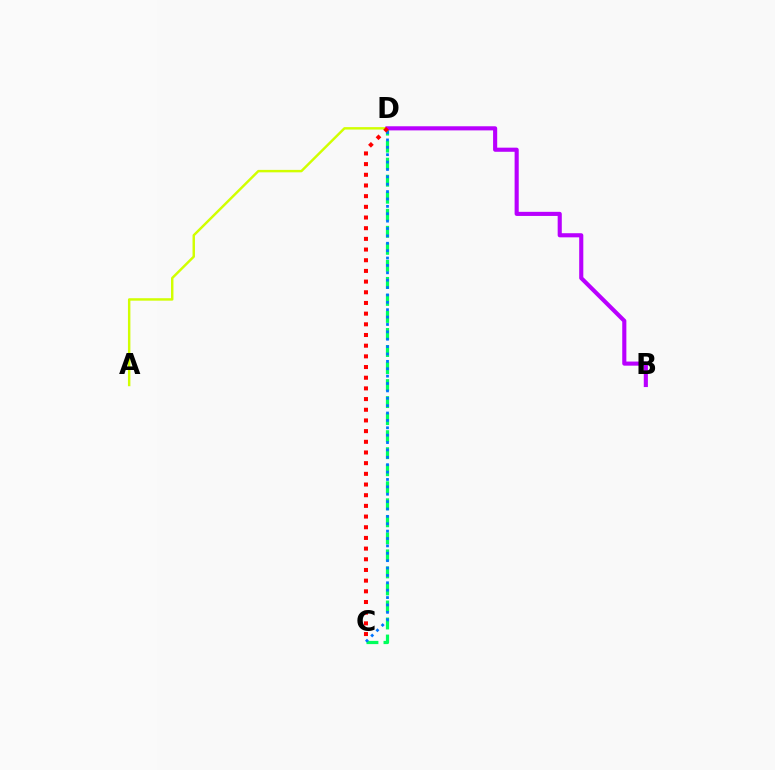{('C', 'D'): [{'color': '#00ff5c', 'line_style': 'dashed', 'thickness': 2.31}, {'color': '#0074ff', 'line_style': 'dotted', 'thickness': 2.01}, {'color': '#ff0000', 'line_style': 'dotted', 'thickness': 2.9}], ('A', 'D'): [{'color': '#d1ff00', 'line_style': 'solid', 'thickness': 1.76}], ('B', 'D'): [{'color': '#b900ff', 'line_style': 'solid', 'thickness': 2.96}]}